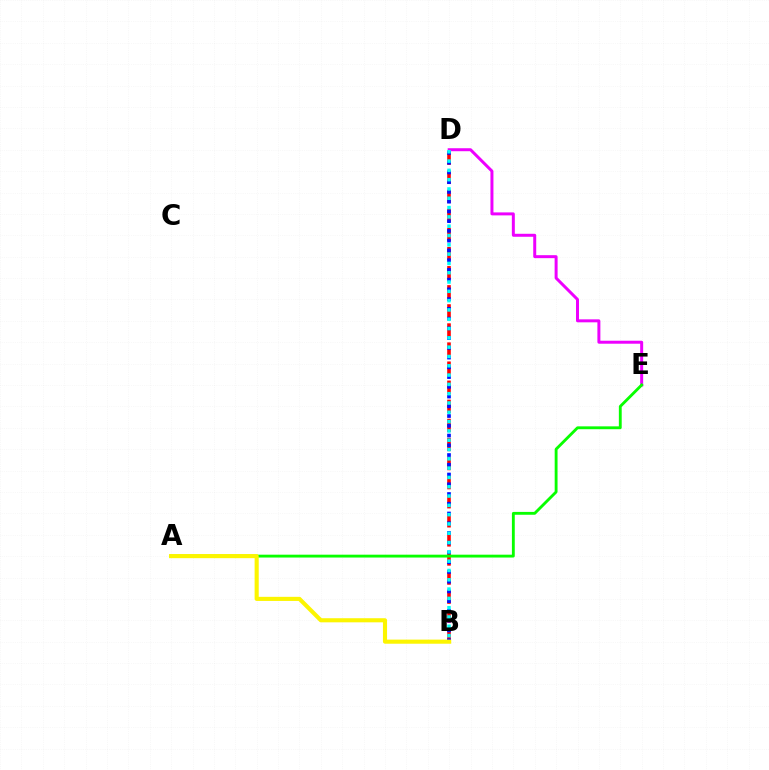{('B', 'D'): [{'color': '#ff0000', 'line_style': 'dashed', 'thickness': 2.59}, {'color': '#0010ff', 'line_style': 'dotted', 'thickness': 2.65}, {'color': '#00fff6', 'line_style': 'dotted', 'thickness': 2.53}], ('D', 'E'): [{'color': '#ee00ff', 'line_style': 'solid', 'thickness': 2.15}], ('A', 'E'): [{'color': '#08ff00', 'line_style': 'solid', 'thickness': 2.05}], ('A', 'B'): [{'color': '#fcf500', 'line_style': 'solid', 'thickness': 2.96}]}